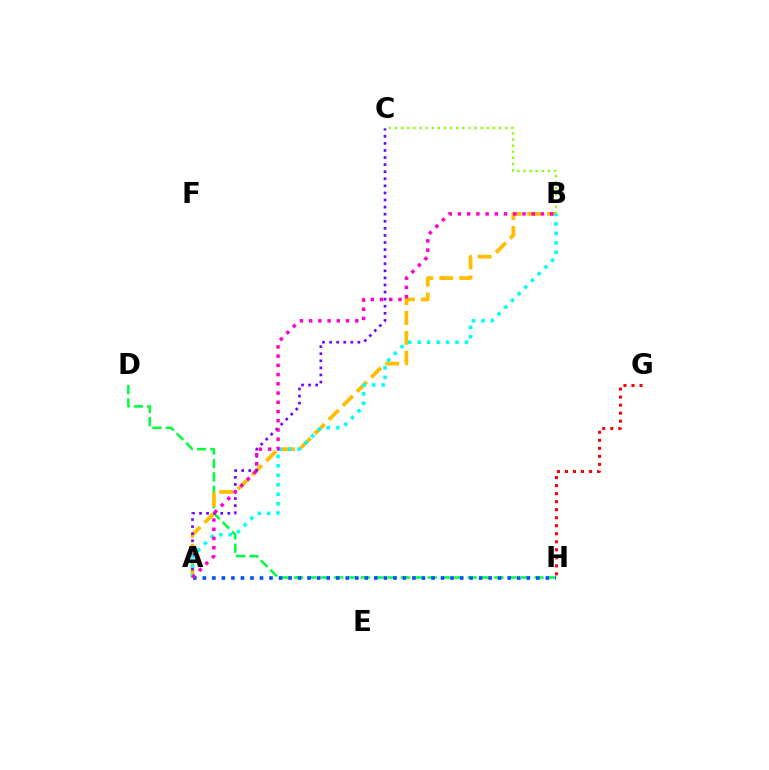{('D', 'H'): [{'color': '#00ff39', 'line_style': 'dashed', 'thickness': 1.81}], ('A', 'B'): [{'color': '#ffbd00', 'line_style': 'dashed', 'thickness': 2.71}, {'color': '#00fff6', 'line_style': 'dotted', 'thickness': 2.57}, {'color': '#ff00cf', 'line_style': 'dotted', 'thickness': 2.51}], ('A', 'C'): [{'color': '#7200ff', 'line_style': 'dotted', 'thickness': 1.92}], ('A', 'H'): [{'color': '#004bff', 'line_style': 'dotted', 'thickness': 2.59}], ('B', 'C'): [{'color': '#84ff00', 'line_style': 'dotted', 'thickness': 1.66}], ('G', 'H'): [{'color': '#ff0000', 'line_style': 'dotted', 'thickness': 2.18}]}